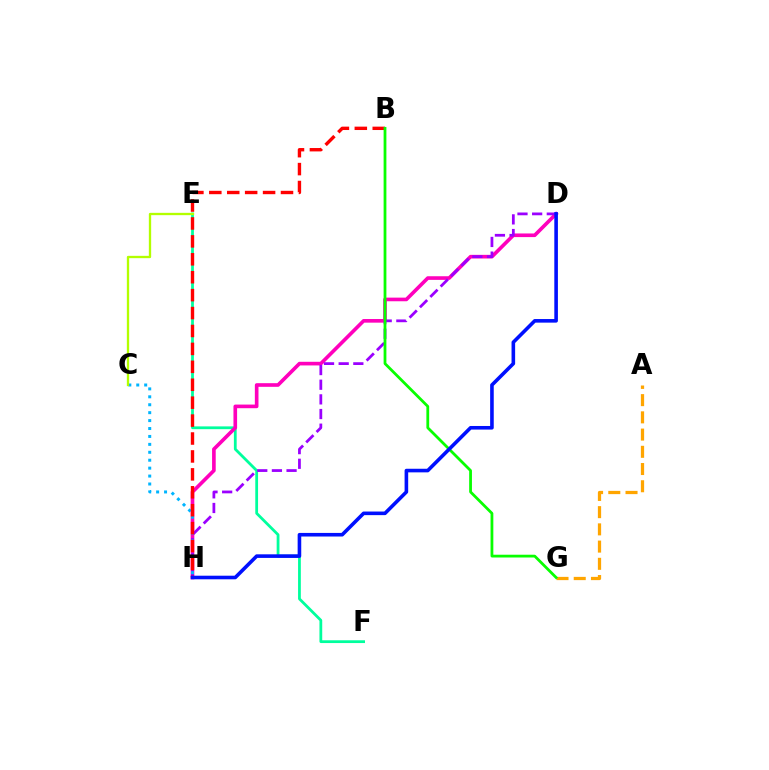{('E', 'F'): [{'color': '#00ff9d', 'line_style': 'solid', 'thickness': 2.0}], ('D', 'H'): [{'color': '#ff00bd', 'line_style': 'solid', 'thickness': 2.62}, {'color': '#9b00ff', 'line_style': 'dashed', 'thickness': 1.99}, {'color': '#0010ff', 'line_style': 'solid', 'thickness': 2.59}], ('A', 'G'): [{'color': '#ffa500', 'line_style': 'dashed', 'thickness': 2.34}], ('C', 'H'): [{'color': '#00b5ff', 'line_style': 'dotted', 'thickness': 2.15}], ('C', 'E'): [{'color': '#b3ff00', 'line_style': 'solid', 'thickness': 1.67}], ('B', 'H'): [{'color': '#ff0000', 'line_style': 'dashed', 'thickness': 2.43}], ('B', 'G'): [{'color': '#08ff00', 'line_style': 'solid', 'thickness': 2.0}]}